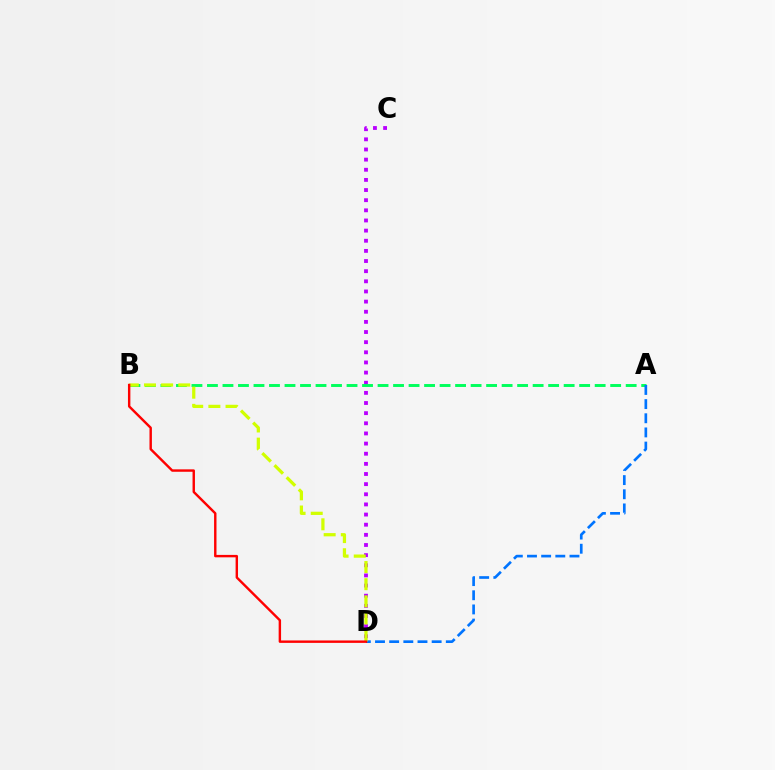{('C', 'D'): [{'color': '#b900ff', 'line_style': 'dotted', 'thickness': 2.76}], ('A', 'B'): [{'color': '#00ff5c', 'line_style': 'dashed', 'thickness': 2.11}], ('A', 'D'): [{'color': '#0074ff', 'line_style': 'dashed', 'thickness': 1.92}], ('B', 'D'): [{'color': '#d1ff00', 'line_style': 'dashed', 'thickness': 2.33}, {'color': '#ff0000', 'line_style': 'solid', 'thickness': 1.74}]}